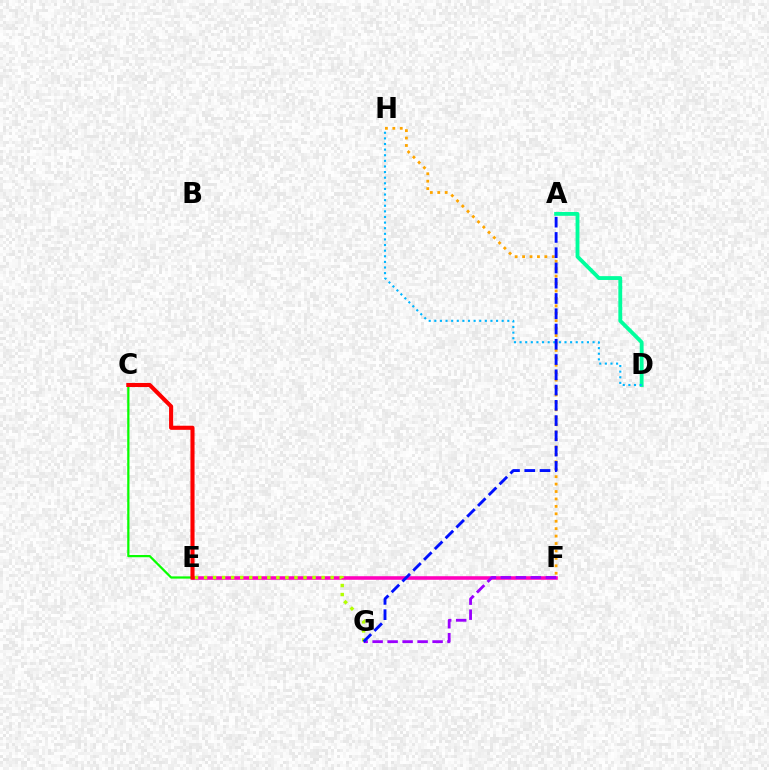{('E', 'F'): [{'color': '#ff00bd', 'line_style': 'solid', 'thickness': 2.57}], ('F', 'G'): [{'color': '#9b00ff', 'line_style': 'dashed', 'thickness': 2.04}], ('E', 'G'): [{'color': '#b3ff00', 'line_style': 'dotted', 'thickness': 2.46}], ('F', 'H'): [{'color': '#ffa500', 'line_style': 'dotted', 'thickness': 2.02}], ('C', 'E'): [{'color': '#08ff00', 'line_style': 'solid', 'thickness': 1.61}, {'color': '#ff0000', 'line_style': 'solid', 'thickness': 2.95}], ('A', 'D'): [{'color': '#00ff9d', 'line_style': 'solid', 'thickness': 2.77}], ('D', 'H'): [{'color': '#00b5ff', 'line_style': 'dotted', 'thickness': 1.53}], ('A', 'G'): [{'color': '#0010ff', 'line_style': 'dashed', 'thickness': 2.07}]}